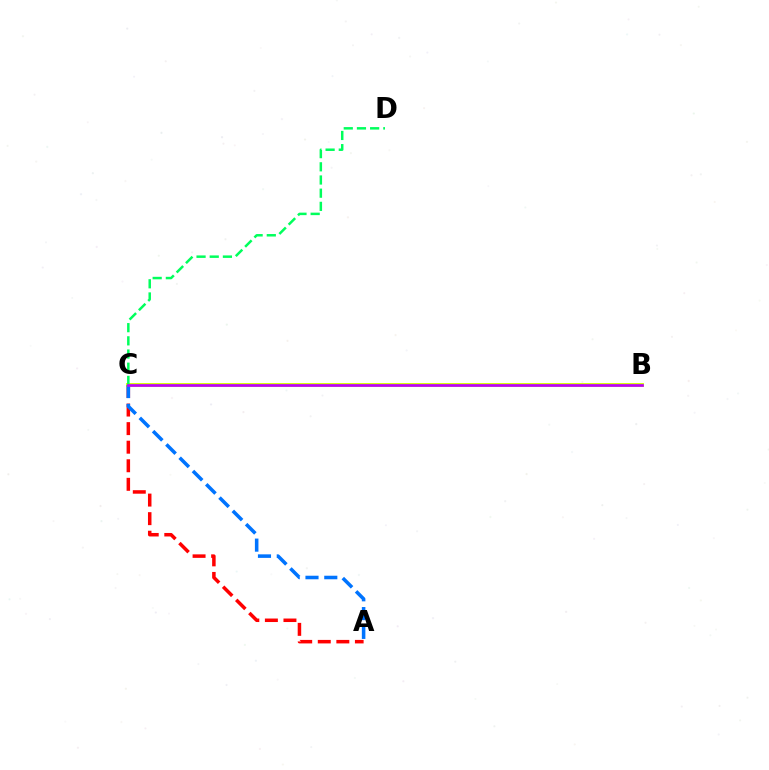{('A', 'C'): [{'color': '#ff0000', 'line_style': 'dashed', 'thickness': 2.52}, {'color': '#0074ff', 'line_style': 'dashed', 'thickness': 2.55}], ('B', 'C'): [{'color': '#d1ff00', 'line_style': 'solid', 'thickness': 2.8}, {'color': '#b900ff', 'line_style': 'solid', 'thickness': 1.92}], ('C', 'D'): [{'color': '#00ff5c', 'line_style': 'dashed', 'thickness': 1.79}]}